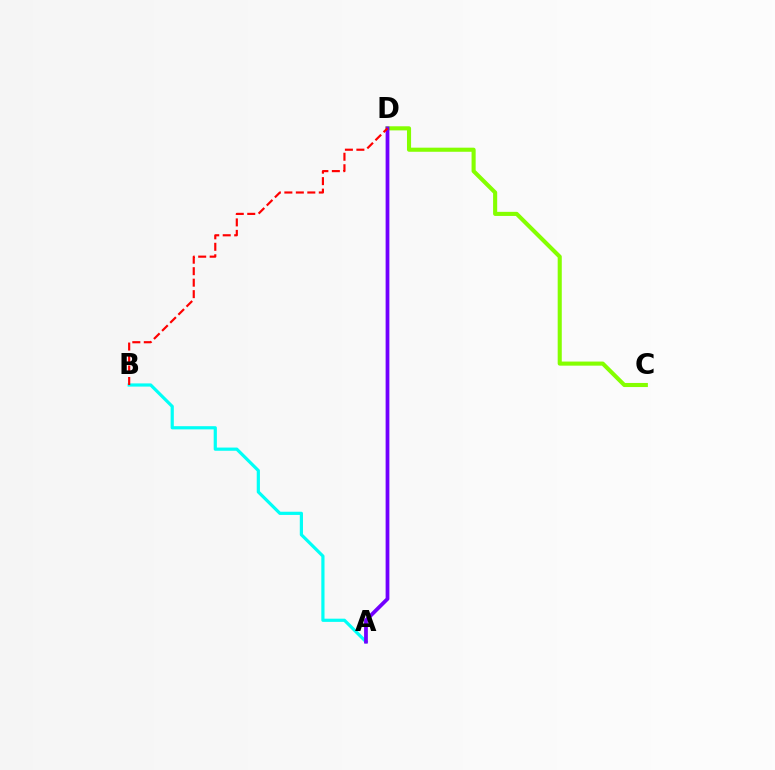{('A', 'B'): [{'color': '#00fff6', 'line_style': 'solid', 'thickness': 2.3}], ('C', 'D'): [{'color': '#84ff00', 'line_style': 'solid', 'thickness': 2.95}], ('A', 'D'): [{'color': '#7200ff', 'line_style': 'solid', 'thickness': 2.71}], ('B', 'D'): [{'color': '#ff0000', 'line_style': 'dashed', 'thickness': 1.56}]}